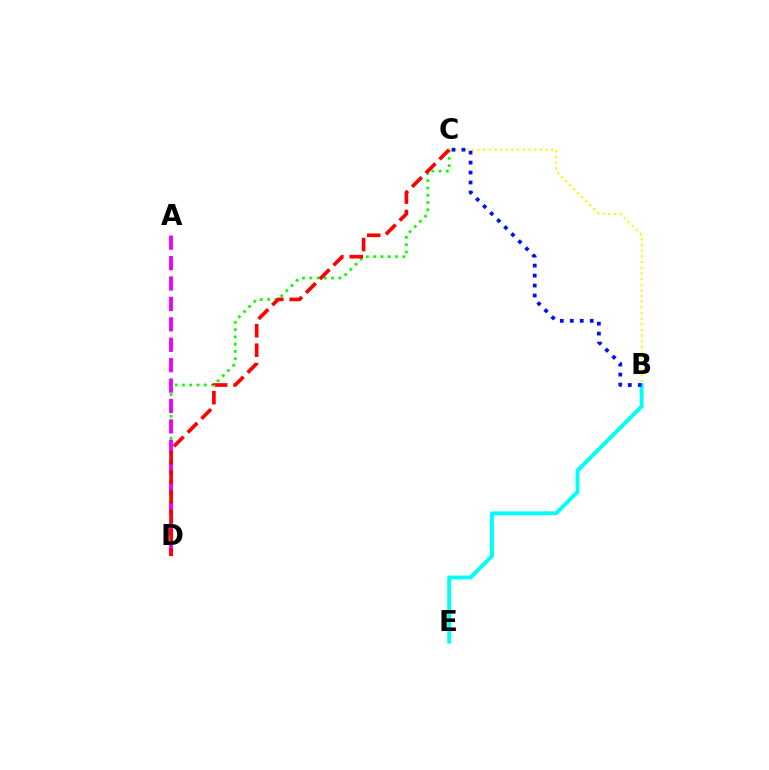{('C', 'D'): [{'color': '#08ff00', 'line_style': 'dotted', 'thickness': 1.98}, {'color': '#ff0000', 'line_style': 'dashed', 'thickness': 2.64}], ('A', 'D'): [{'color': '#ee00ff', 'line_style': 'dashed', 'thickness': 2.77}], ('B', 'E'): [{'color': '#00fff6', 'line_style': 'solid', 'thickness': 2.81}], ('B', 'C'): [{'color': '#fcf500', 'line_style': 'dotted', 'thickness': 1.54}, {'color': '#0010ff', 'line_style': 'dotted', 'thickness': 2.71}]}